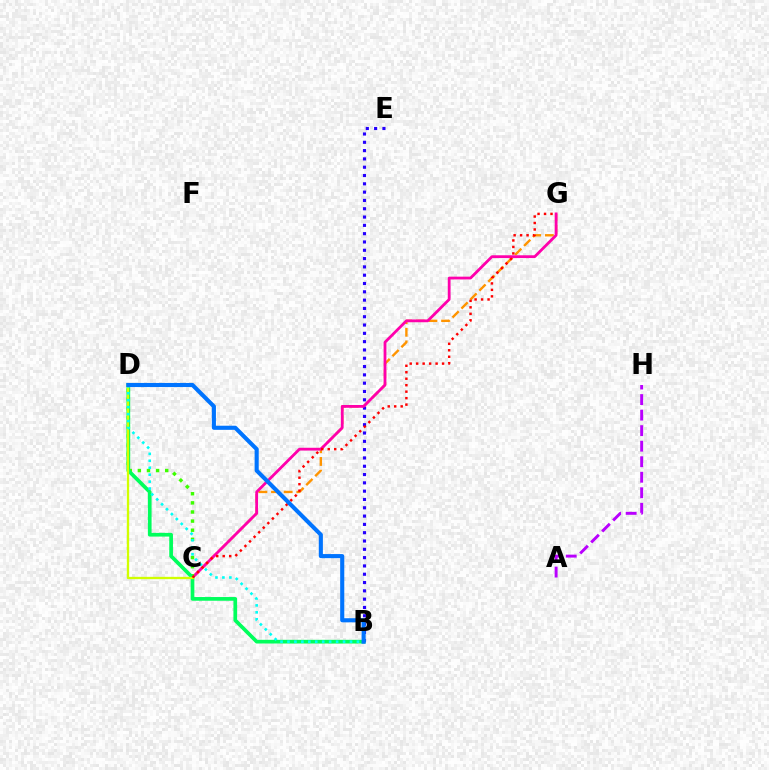{('C', 'G'): [{'color': '#ff9400', 'line_style': 'dashed', 'thickness': 1.72}, {'color': '#ff00ac', 'line_style': 'solid', 'thickness': 2.01}, {'color': '#ff0000', 'line_style': 'dotted', 'thickness': 1.76}], ('B', 'E'): [{'color': '#2500ff', 'line_style': 'dotted', 'thickness': 2.26}], ('C', 'D'): [{'color': '#3dff00', 'line_style': 'dotted', 'thickness': 2.48}, {'color': '#d1ff00', 'line_style': 'solid', 'thickness': 1.66}], ('B', 'D'): [{'color': '#00ff5c', 'line_style': 'solid', 'thickness': 2.67}, {'color': '#00fff6', 'line_style': 'dotted', 'thickness': 1.89}, {'color': '#0074ff', 'line_style': 'solid', 'thickness': 2.95}], ('A', 'H'): [{'color': '#b900ff', 'line_style': 'dashed', 'thickness': 2.11}]}